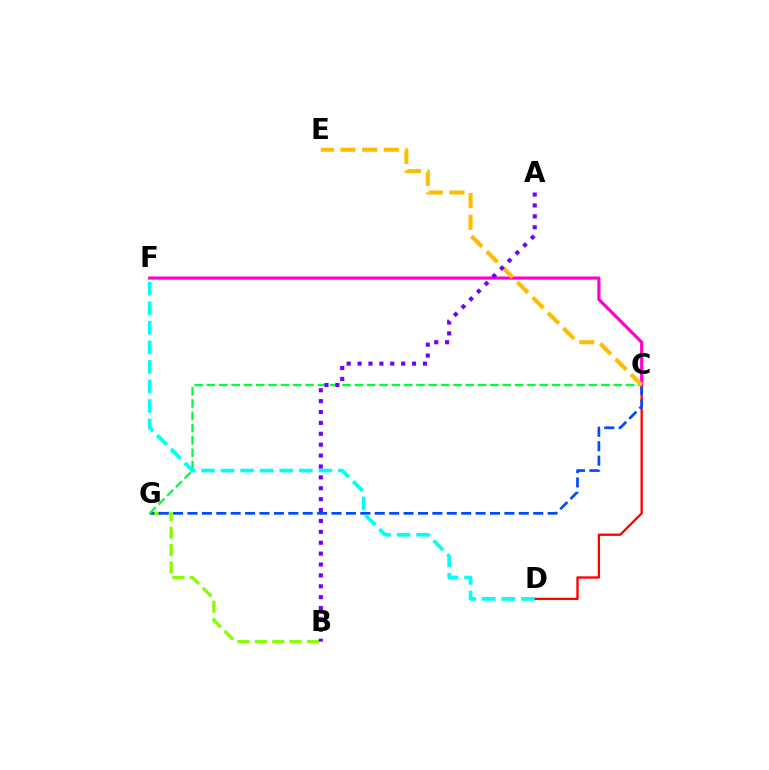{('C', 'D'): [{'color': '#ff0000', 'line_style': 'solid', 'thickness': 1.66}], ('B', 'G'): [{'color': '#84ff00', 'line_style': 'dashed', 'thickness': 2.36}], ('C', 'G'): [{'color': '#004bff', 'line_style': 'dashed', 'thickness': 1.96}, {'color': '#00ff39', 'line_style': 'dashed', 'thickness': 1.67}], ('C', 'F'): [{'color': '#ff00cf', 'line_style': 'solid', 'thickness': 2.27}], ('C', 'E'): [{'color': '#ffbd00', 'line_style': 'dashed', 'thickness': 2.95}], ('D', 'F'): [{'color': '#00fff6', 'line_style': 'dashed', 'thickness': 2.66}], ('A', 'B'): [{'color': '#7200ff', 'line_style': 'dotted', 'thickness': 2.96}]}